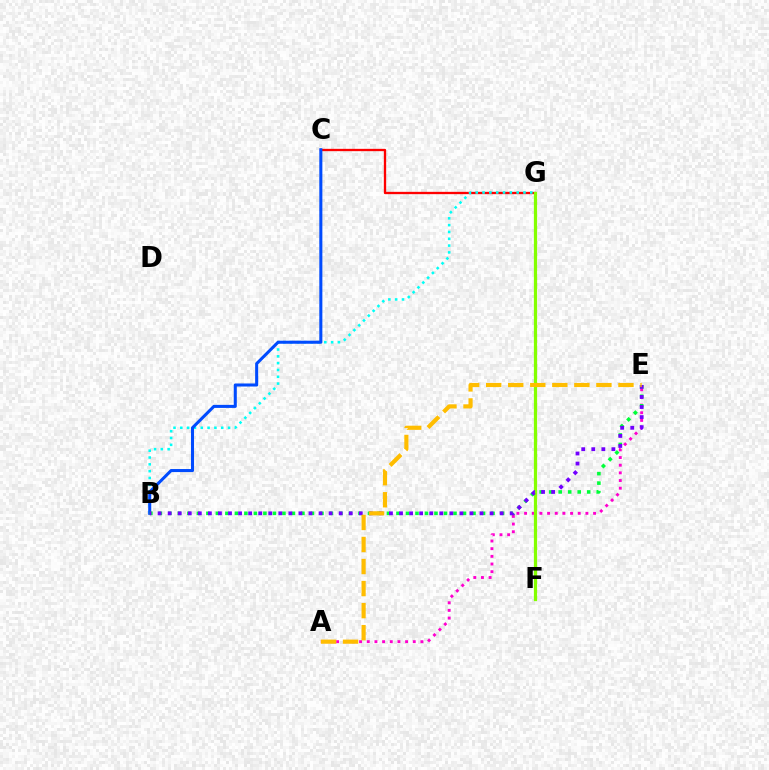{('A', 'E'): [{'color': '#ff00cf', 'line_style': 'dotted', 'thickness': 2.08}, {'color': '#ffbd00', 'line_style': 'dashed', 'thickness': 2.99}], ('C', 'G'): [{'color': '#ff0000', 'line_style': 'solid', 'thickness': 1.67}], ('B', 'G'): [{'color': '#00fff6', 'line_style': 'dotted', 'thickness': 1.85}], ('B', 'C'): [{'color': '#004bff', 'line_style': 'solid', 'thickness': 2.2}], ('F', 'G'): [{'color': '#84ff00', 'line_style': 'solid', 'thickness': 2.33}], ('B', 'E'): [{'color': '#00ff39', 'line_style': 'dotted', 'thickness': 2.58}, {'color': '#7200ff', 'line_style': 'dotted', 'thickness': 2.73}]}